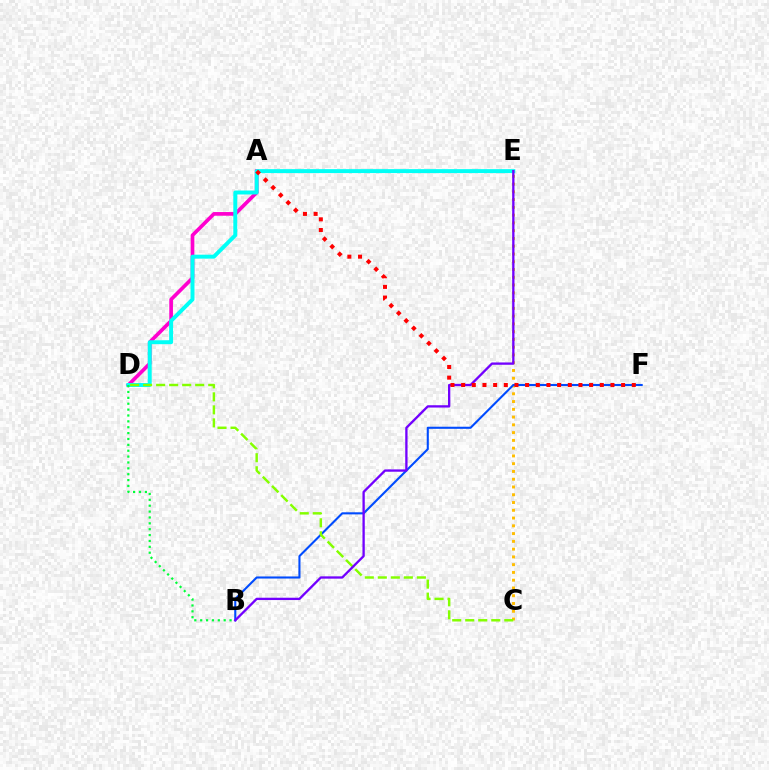{('A', 'D'): [{'color': '#ff00cf', 'line_style': 'solid', 'thickness': 2.65}], ('D', 'E'): [{'color': '#00fff6', 'line_style': 'solid', 'thickness': 2.84}], ('C', 'E'): [{'color': '#ffbd00', 'line_style': 'dotted', 'thickness': 2.11}], ('B', 'F'): [{'color': '#004bff', 'line_style': 'solid', 'thickness': 1.51}], ('C', 'D'): [{'color': '#84ff00', 'line_style': 'dashed', 'thickness': 1.77}], ('B', 'E'): [{'color': '#7200ff', 'line_style': 'solid', 'thickness': 1.67}], ('A', 'F'): [{'color': '#ff0000', 'line_style': 'dotted', 'thickness': 2.9}], ('B', 'D'): [{'color': '#00ff39', 'line_style': 'dotted', 'thickness': 1.6}]}